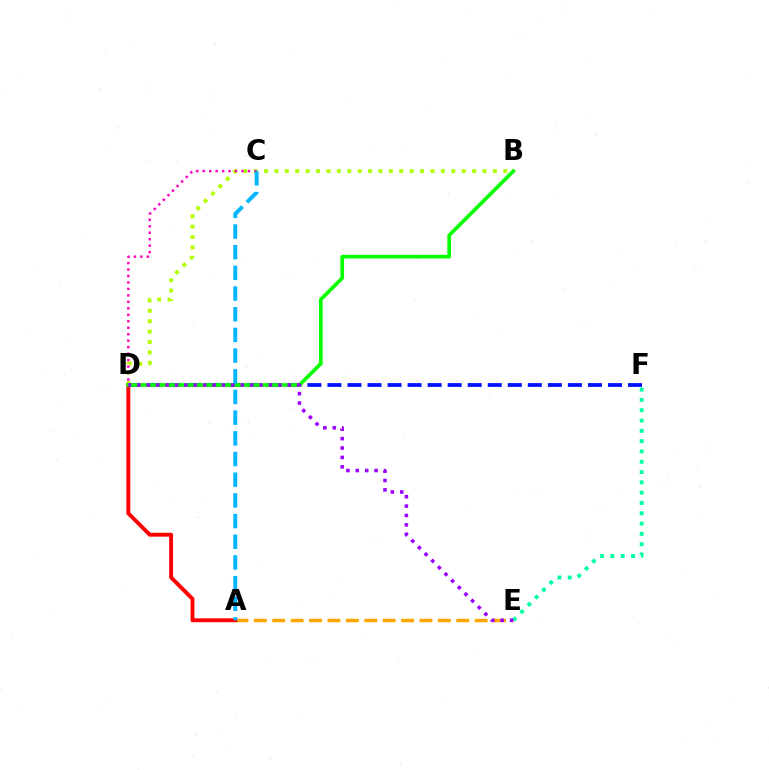{('A', 'E'): [{'color': '#ffa500', 'line_style': 'dashed', 'thickness': 2.5}], ('B', 'D'): [{'color': '#b3ff00', 'line_style': 'dotted', 'thickness': 2.83}, {'color': '#08ff00', 'line_style': 'solid', 'thickness': 2.65}], ('C', 'D'): [{'color': '#ff00bd', 'line_style': 'dotted', 'thickness': 1.76}], ('E', 'F'): [{'color': '#00ff9d', 'line_style': 'dotted', 'thickness': 2.8}], ('A', 'D'): [{'color': '#ff0000', 'line_style': 'solid', 'thickness': 2.8}], ('D', 'F'): [{'color': '#0010ff', 'line_style': 'dashed', 'thickness': 2.72}], ('D', 'E'): [{'color': '#9b00ff', 'line_style': 'dotted', 'thickness': 2.55}], ('A', 'C'): [{'color': '#00b5ff', 'line_style': 'dashed', 'thickness': 2.81}]}